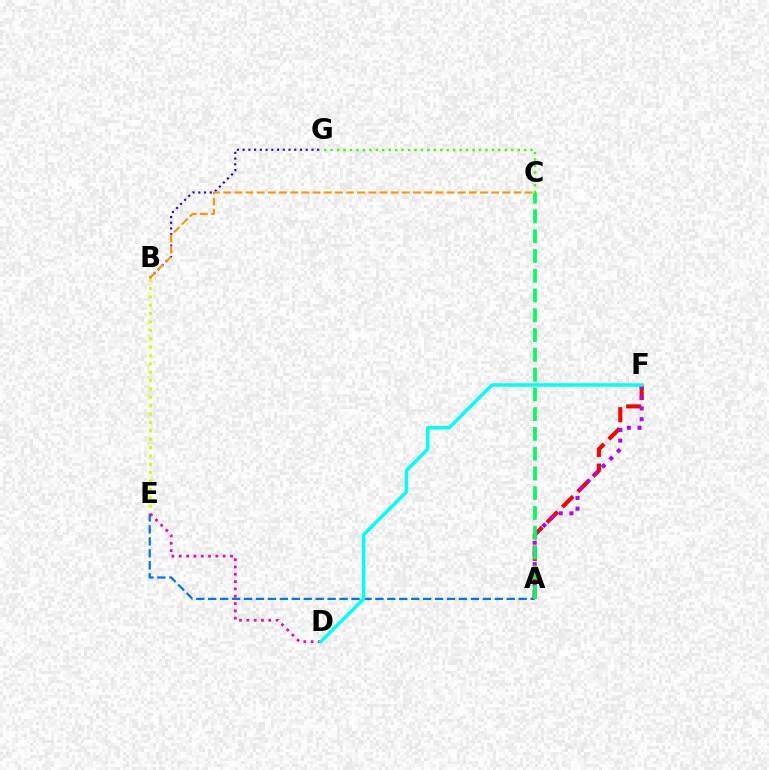{('A', 'E'): [{'color': '#0074ff', 'line_style': 'dashed', 'thickness': 1.62}], ('B', 'G'): [{'color': '#2500ff', 'line_style': 'dotted', 'thickness': 1.56}], ('B', 'E'): [{'color': '#d1ff00', 'line_style': 'dotted', 'thickness': 2.27}], ('A', 'F'): [{'color': '#ff0000', 'line_style': 'dashed', 'thickness': 2.95}, {'color': '#b900ff', 'line_style': 'dotted', 'thickness': 2.91}], ('C', 'G'): [{'color': '#3dff00', 'line_style': 'dotted', 'thickness': 1.75}], ('D', 'E'): [{'color': '#ff00ac', 'line_style': 'dotted', 'thickness': 1.99}], ('D', 'F'): [{'color': '#00fff6', 'line_style': 'solid', 'thickness': 2.52}], ('B', 'C'): [{'color': '#ff9400', 'line_style': 'dashed', 'thickness': 1.52}], ('A', 'C'): [{'color': '#00ff5c', 'line_style': 'dashed', 'thickness': 2.69}]}